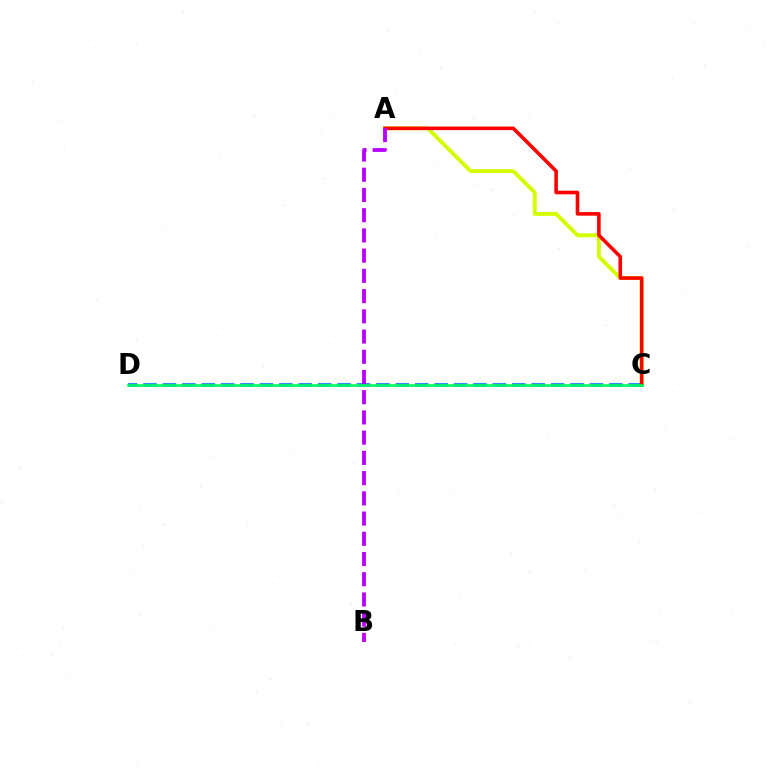{('A', 'C'): [{'color': '#d1ff00', 'line_style': 'solid', 'thickness': 2.81}, {'color': '#ff0000', 'line_style': 'solid', 'thickness': 2.58}], ('C', 'D'): [{'color': '#0074ff', 'line_style': 'dashed', 'thickness': 2.64}, {'color': '#00ff5c', 'line_style': 'solid', 'thickness': 1.88}], ('A', 'B'): [{'color': '#b900ff', 'line_style': 'dashed', 'thickness': 2.75}]}